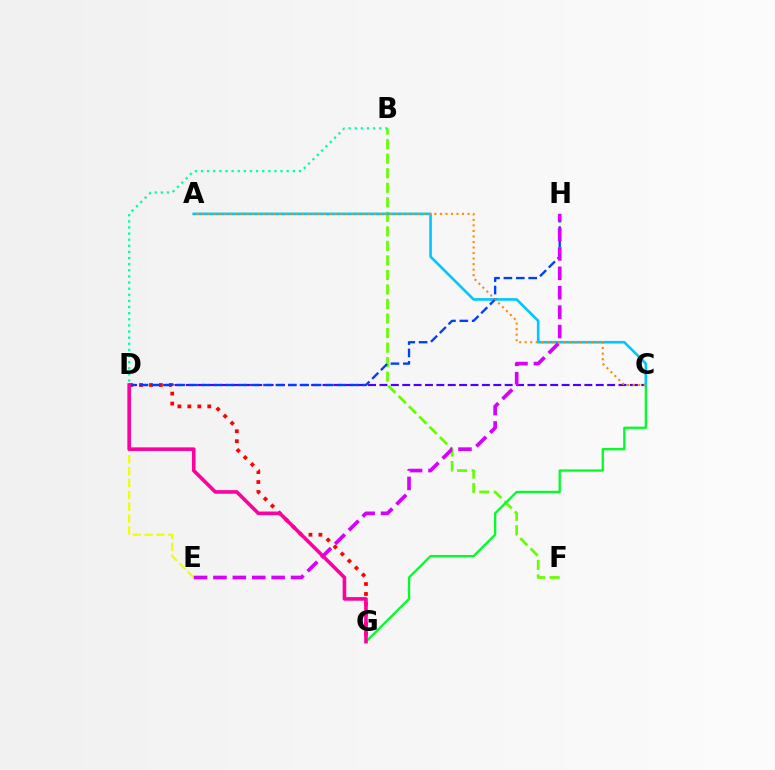{('D', 'E'): [{'color': '#eeff00', 'line_style': 'dashed', 'thickness': 1.61}], ('B', 'F'): [{'color': '#66ff00', 'line_style': 'dashed', 'thickness': 1.97}], ('D', 'G'): [{'color': '#ff0000', 'line_style': 'dotted', 'thickness': 2.71}, {'color': '#ff00a0', 'line_style': 'solid', 'thickness': 2.6}], ('C', 'G'): [{'color': '#00ff27', 'line_style': 'solid', 'thickness': 1.67}], ('C', 'D'): [{'color': '#4f00ff', 'line_style': 'dashed', 'thickness': 1.55}], ('A', 'C'): [{'color': '#00c7ff', 'line_style': 'solid', 'thickness': 1.9}, {'color': '#ff8800', 'line_style': 'dotted', 'thickness': 1.5}], ('D', 'H'): [{'color': '#003fff', 'line_style': 'dashed', 'thickness': 1.68}], ('B', 'D'): [{'color': '#00ffaf', 'line_style': 'dotted', 'thickness': 1.66}], ('E', 'H'): [{'color': '#d600ff', 'line_style': 'dashed', 'thickness': 2.64}]}